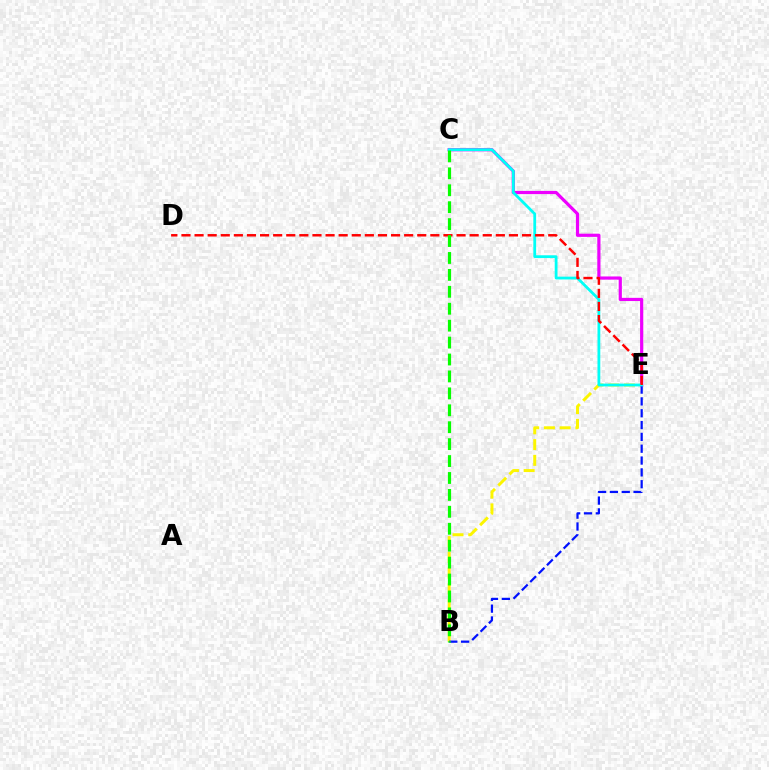{('B', 'E'): [{'color': '#fcf500', 'line_style': 'dashed', 'thickness': 2.14}, {'color': '#0010ff', 'line_style': 'dashed', 'thickness': 1.61}], ('C', 'E'): [{'color': '#ee00ff', 'line_style': 'solid', 'thickness': 2.29}, {'color': '#00fff6', 'line_style': 'solid', 'thickness': 2.01}], ('D', 'E'): [{'color': '#ff0000', 'line_style': 'dashed', 'thickness': 1.78}], ('B', 'C'): [{'color': '#08ff00', 'line_style': 'dashed', 'thickness': 2.3}]}